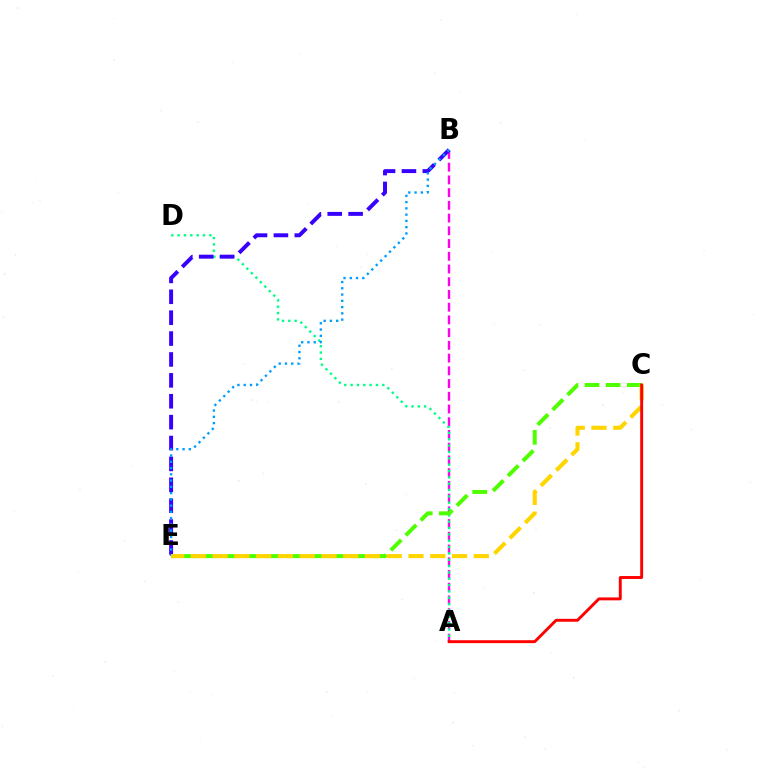{('A', 'B'): [{'color': '#ff00ed', 'line_style': 'dashed', 'thickness': 1.73}], ('A', 'D'): [{'color': '#00ff86', 'line_style': 'dotted', 'thickness': 1.72}], ('B', 'E'): [{'color': '#3700ff', 'line_style': 'dashed', 'thickness': 2.84}, {'color': '#009eff', 'line_style': 'dotted', 'thickness': 1.7}], ('C', 'E'): [{'color': '#4fff00', 'line_style': 'dashed', 'thickness': 2.87}, {'color': '#ffd500', 'line_style': 'dashed', 'thickness': 2.96}], ('A', 'C'): [{'color': '#ff0000', 'line_style': 'solid', 'thickness': 2.09}]}